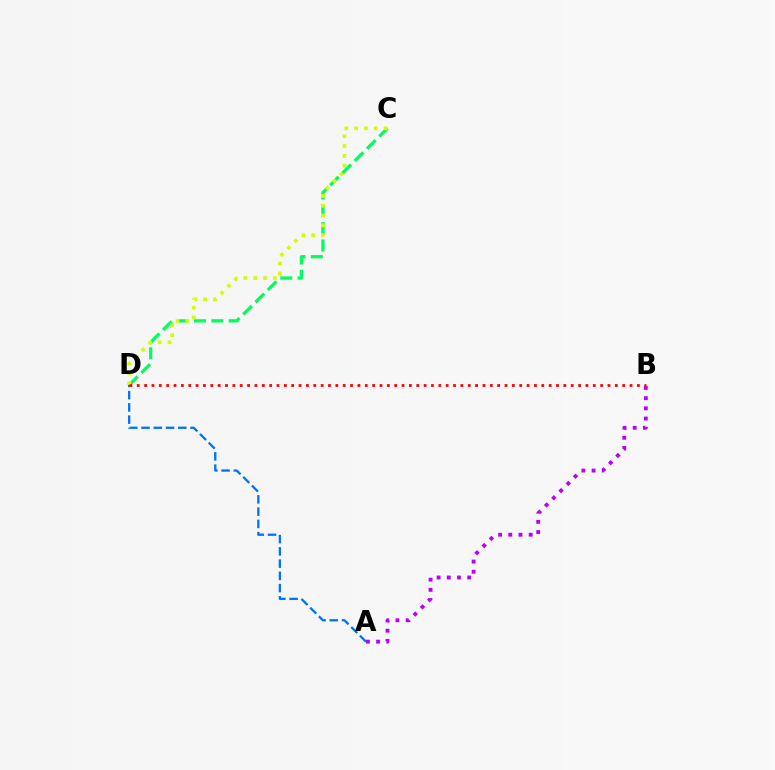{('C', 'D'): [{'color': '#00ff5c', 'line_style': 'dashed', 'thickness': 2.35}, {'color': '#d1ff00', 'line_style': 'dotted', 'thickness': 2.66}], ('A', 'B'): [{'color': '#b900ff', 'line_style': 'dotted', 'thickness': 2.77}], ('A', 'D'): [{'color': '#0074ff', 'line_style': 'dashed', 'thickness': 1.66}], ('B', 'D'): [{'color': '#ff0000', 'line_style': 'dotted', 'thickness': 2.0}]}